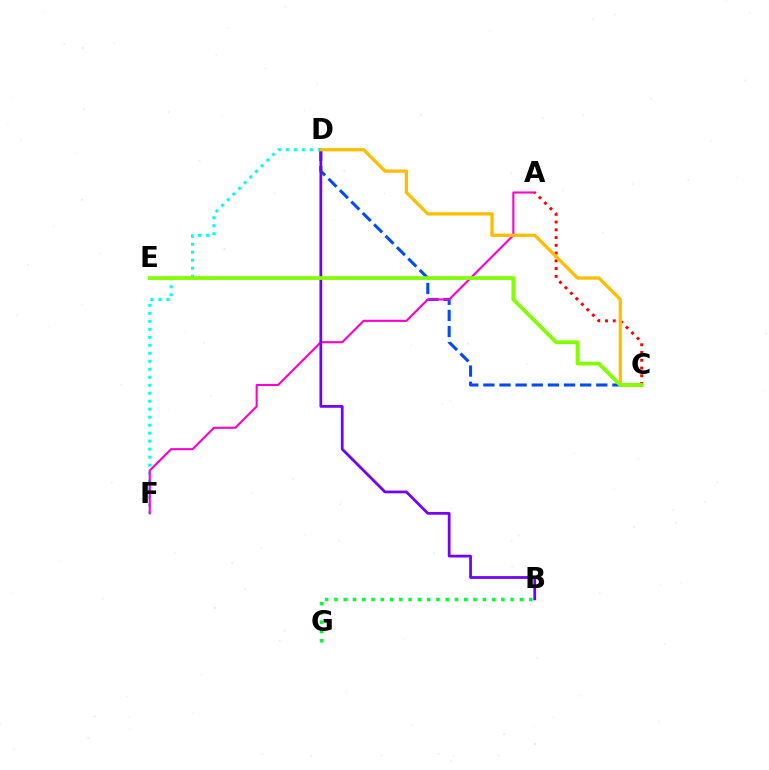{('C', 'D'): [{'color': '#004bff', 'line_style': 'dashed', 'thickness': 2.19}, {'color': '#ffbd00', 'line_style': 'solid', 'thickness': 2.36}], ('D', 'F'): [{'color': '#00fff6', 'line_style': 'dotted', 'thickness': 2.17}], ('B', 'G'): [{'color': '#00ff39', 'line_style': 'dotted', 'thickness': 2.52}], ('A', 'F'): [{'color': '#ff00cf', 'line_style': 'solid', 'thickness': 1.51}], ('B', 'D'): [{'color': '#7200ff', 'line_style': 'solid', 'thickness': 1.98}], ('A', 'C'): [{'color': '#ff0000', 'line_style': 'dotted', 'thickness': 2.11}], ('C', 'E'): [{'color': '#84ff00', 'line_style': 'solid', 'thickness': 2.71}]}